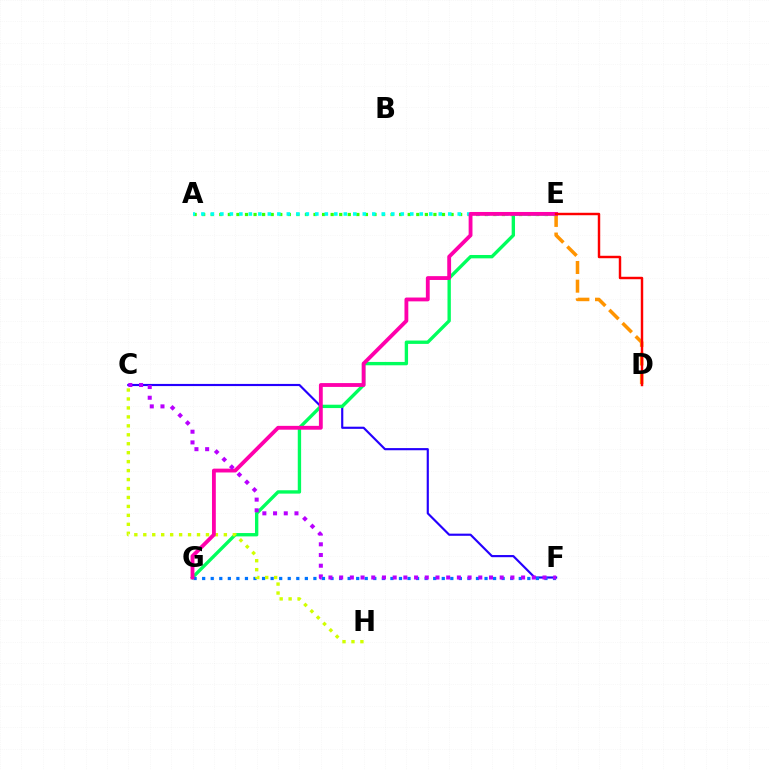{('A', 'E'): [{'color': '#3dff00', 'line_style': 'dotted', 'thickness': 2.33}, {'color': '#00fff6', 'line_style': 'dotted', 'thickness': 2.58}], ('C', 'F'): [{'color': '#2500ff', 'line_style': 'solid', 'thickness': 1.55}, {'color': '#b900ff', 'line_style': 'dotted', 'thickness': 2.91}], ('E', 'G'): [{'color': '#00ff5c', 'line_style': 'solid', 'thickness': 2.42}, {'color': '#ff00ac', 'line_style': 'solid', 'thickness': 2.76}], ('F', 'G'): [{'color': '#0074ff', 'line_style': 'dotted', 'thickness': 2.32}], ('C', 'H'): [{'color': '#d1ff00', 'line_style': 'dotted', 'thickness': 2.43}], ('D', 'E'): [{'color': '#ff9400', 'line_style': 'dashed', 'thickness': 2.53}, {'color': '#ff0000', 'line_style': 'solid', 'thickness': 1.76}]}